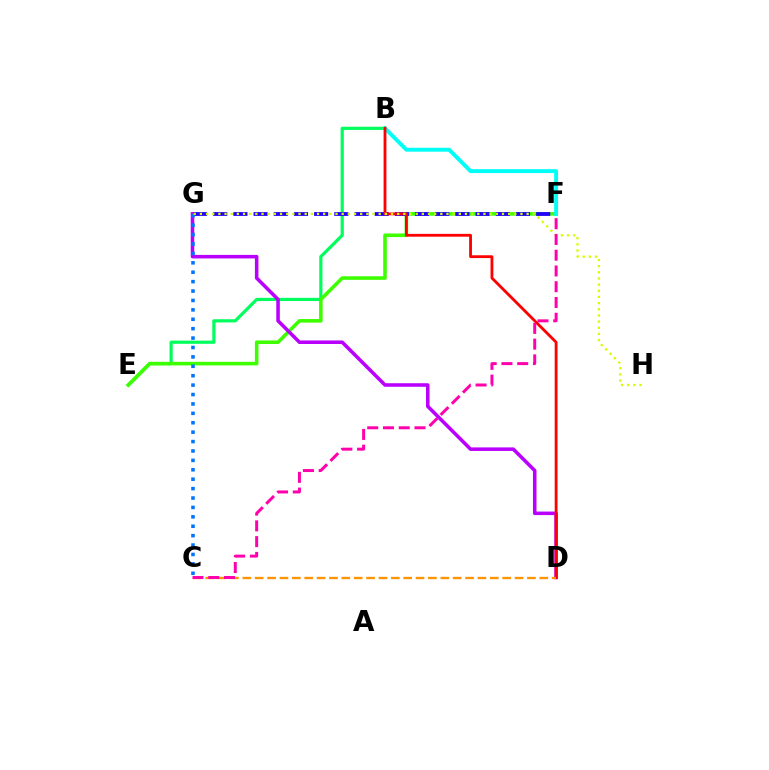{('B', 'E'): [{'color': '#00ff5c', 'line_style': 'solid', 'thickness': 2.3}], ('E', 'F'): [{'color': '#3dff00', 'line_style': 'solid', 'thickness': 2.57}], ('B', 'F'): [{'color': '#00fff6', 'line_style': 'solid', 'thickness': 2.82}], ('D', 'G'): [{'color': '#b900ff', 'line_style': 'solid', 'thickness': 2.55}], ('F', 'G'): [{'color': '#2500ff', 'line_style': 'dashed', 'thickness': 2.74}], ('B', 'D'): [{'color': '#ff0000', 'line_style': 'solid', 'thickness': 2.03}], ('C', 'D'): [{'color': '#ff9400', 'line_style': 'dashed', 'thickness': 1.68}], ('C', 'G'): [{'color': '#0074ff', 'line_style': 'dotted', 'thickness': 2.56}], ('G', 'H'): [{'color': '#d1ff00', 'line_style': 'dotted', 'thickness': 1.67}], ('C', 'F'): [{'color': '#ff00ac', 'line_style': 'dashed', 'thickness': 2.14}]}